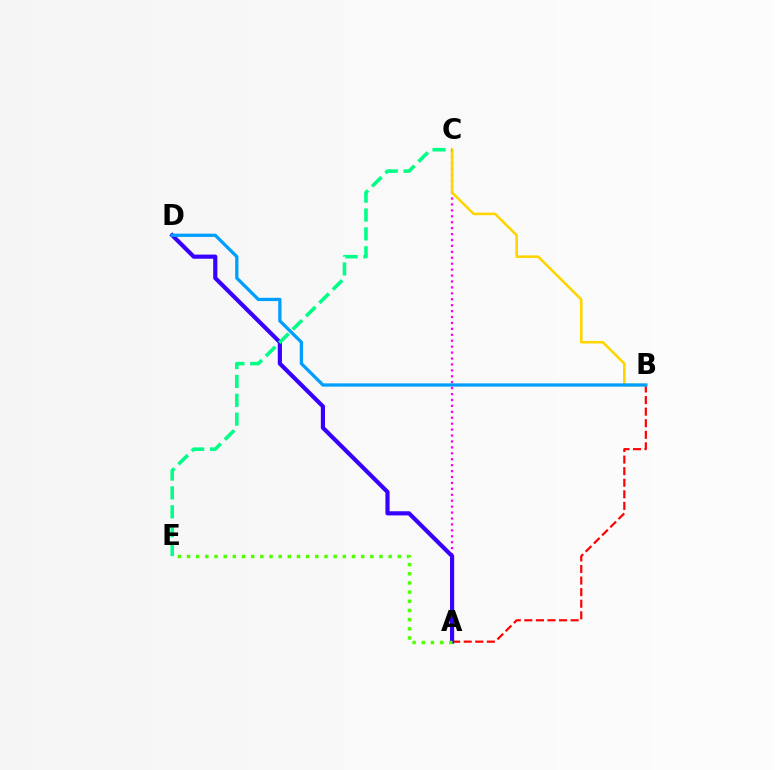{('A', 'C'): [{'color': '#ff00ed', 'line_style': 'dotted', 'thickness': 1.61}], ('A', 'B'): [{'color': '#ff0000', 'line_style': 'dashed', 'thickness': 1.57}], ('A', 'D'): [{'color': '#3700ff', 'line_style': 'solid', 'thickness': 2.99}], ('B', 'C'): [{'color': '#ffd500', 'line_style': 'solid', 'thickness': 1.85}], ('A', 'E'): [{'color': '#4fff00', 'line_style': 'dotted', 'thickness': 2.49}], ('B', 'D'): [{'color': '#009eff', 'line_style': 'solid', 'thickness': 2.36}], ('C', 'E'): [{'color': '#00ff86', 'line_style': 'dashed', 'thickness': 2.56}]}